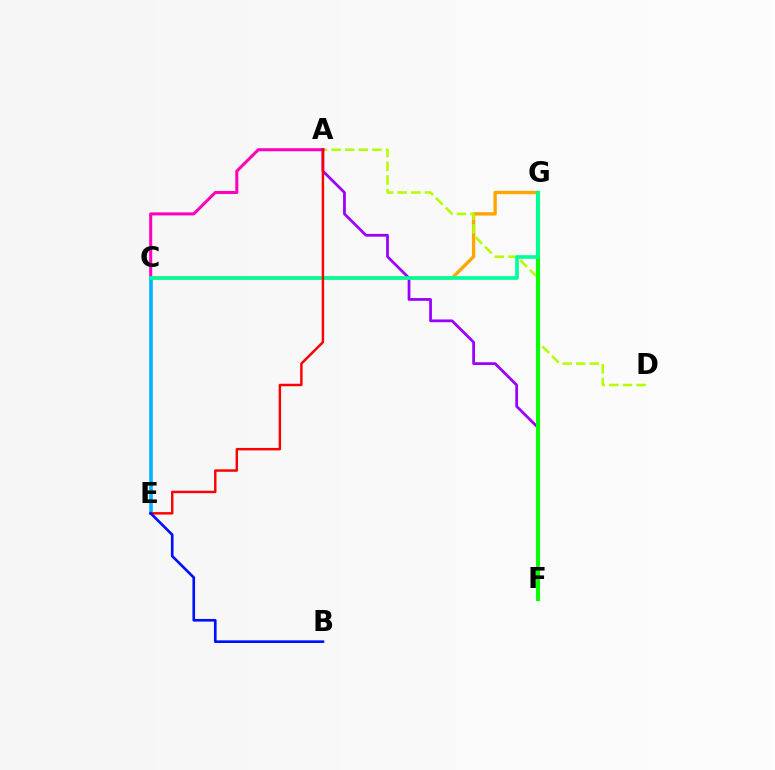{('C', 'G'): [{'color': '#ffa500', 'line_style': 'solid', 'thickness': 2.42}, {'color': '#00ff9d', 'line_style': 'solid', 'thickness': 2.63}], ('A', 'D'): [{'color': '#b3ff00', 'line_style': 'dashed', 'thickness': 1.85}], ('A', 'C'): [{'color': '#ff00bd', 'line_style': 'solid', 'thickness': 2.19}], ('C', 'E'): [{'color': '#00b5ff', 'line_style': 'solid', 'thickness': 2.62}], ('A', 'F'): [{'color': '#9b00ff', 'line_style': 'solid', 'thickness': 1.98}], ('F', 'G'): [{'color': '#08ff00', 'line_style': 'solid', 'thickness': 2.92}], ('A', 'E'): [{'color': '#ff0000', 'line_style': 'solid', 'thickness': 1.77}], ('B', 'E'): [{'color': '#0010ff', 'line_style': 'solid', 'thickness': 1.91}]}